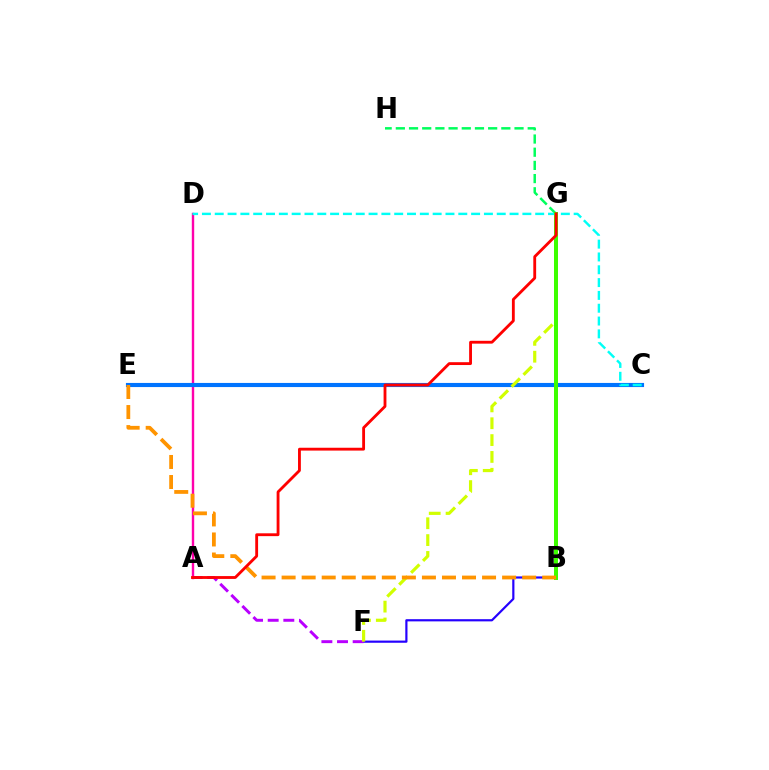{('B', 'F'): [{'color': '#2500ff', 'line_style': 'solid', 'thickness': 1.58}], ('G', 'H'): [{'color': '#00ff5c', 'line_style': 'dashed', 'thickness': 1.79}], ('A', 'D'): [{'color': '#ff00ac', 'line_style': 'solid', 'thickness': 1.73}], ('A', 'F'): [{'color': '#b900ff', 'line_style': 'dashed', 'thickness': 2.12}], ('C', 'E'): [{'color': '#0074ff', 'line_style': 'solid', 'thickness': 2.97}], ('C', 'D'): [{'color': '#00fff6', 'line_style': 'dashed', 'thickness': 1.74}], ('F', 'G'): [{'color': '#d1ff00', 'line_style': 'dashed', 'thickness': 2.29}], ('B', 'G'): [{'color': '#3dff00', 'line_style': 'solid', 'thickness': 2.88}], ('B', 'E'): [{'color': '#ff9400', 'line_style': 'dashed', 'thickness': 2.72}], ('A', 'G'): [{'color': '#ff0000', 'line_style': 'solid', 'thickness': 2.04}]}